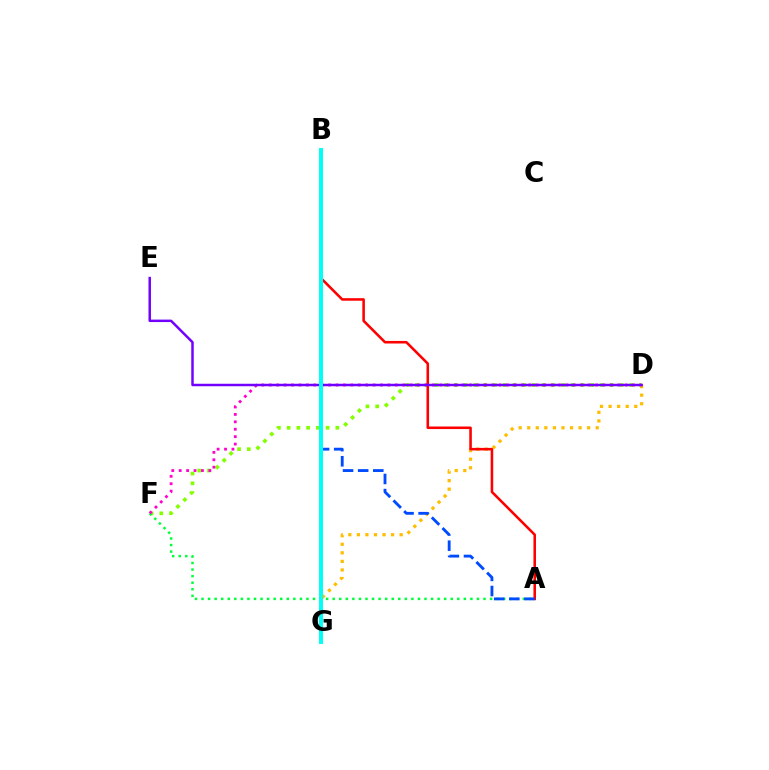{('D', 'F'): [{'color': '#84ff00', 'line_style': 'dotted', 'thickness': 2.65}, {'color': '#ff00cf', 'line_style': 'dotted', 'thickness': 2.01}], ('D', 'G'): [{'color': '#ffbd00', 'line_style': 'dotted', 'thickness': 2.33}], ('A', 'B'): [{'color': '#ff0000', 'line_style': 'solid', 'thickness': 1.84}, {'color': '#004bff', 'line_style': 'dashed', 'thickness': 2.05}], ('A', 'F'): [{'color': '#00ff39', 'line_style': 'dotted', 'thickness': 1.78}], ('D', 'E'): [{'color': '#7200ff', 'line_style': 'solid', 'thickness': 1.78}], ('B', 'G'): [{'color': '#00fff6', 'line_style': 'solid', 'thickness': 2.89}]}